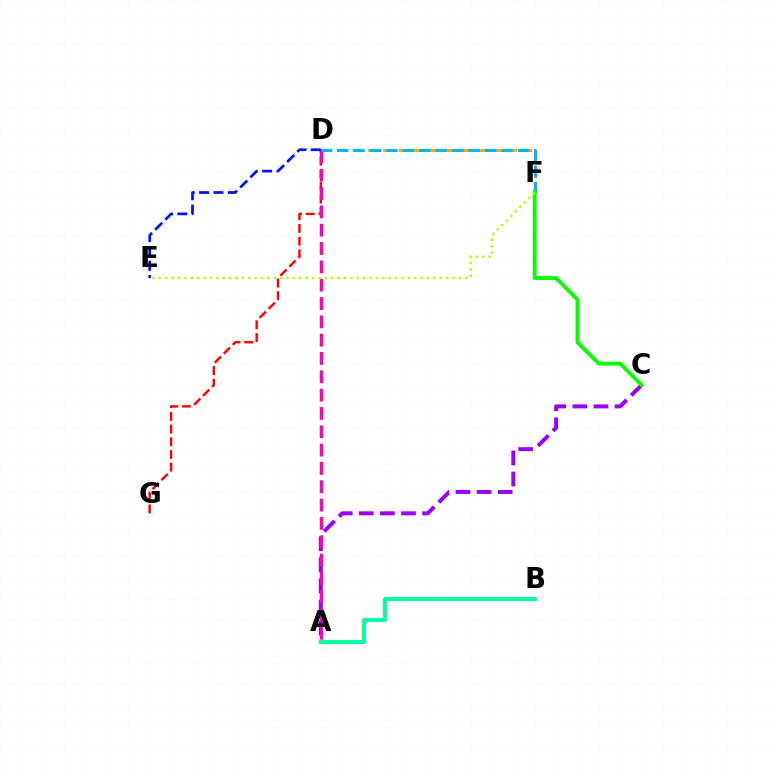{('A', 'C'): [{'color': '#9b00ff', 'line_style': 'dashed', 'thickness': 2.87}], ('D', 'F'): [{'color': '#ffa500', 'line_style': 'dashed', 'thickness': 2.09}, {'color': '#00b5ff', 'line_style': 'dashed', 'thickness': 2.23}], ('D', 'G'): [{'color': '#ff0000', 'line_style': 'dashed', 'thickness': 1.72}], ('A', 'D'): [{'color': '#ff00bd', 'line_style': 'dashed', 'thickness': 2.49}], ('A', 'B'): [{'color': '#00ff9d', 'line_style': 'solid', 'thickness': 2.79}], ('D', 'E'): [{'color': '#0010ff', 'line_style': 'dashed', 'thickness': 1.95}], ('C', 'F'): [{'color': '#08ff00', 'line_style': 'solid', 'thickness': 2.79}], ('E', 'F'): [{'color': '#b3ff00', 'line_style': 'dotted', 'thickness': 1.73}]}